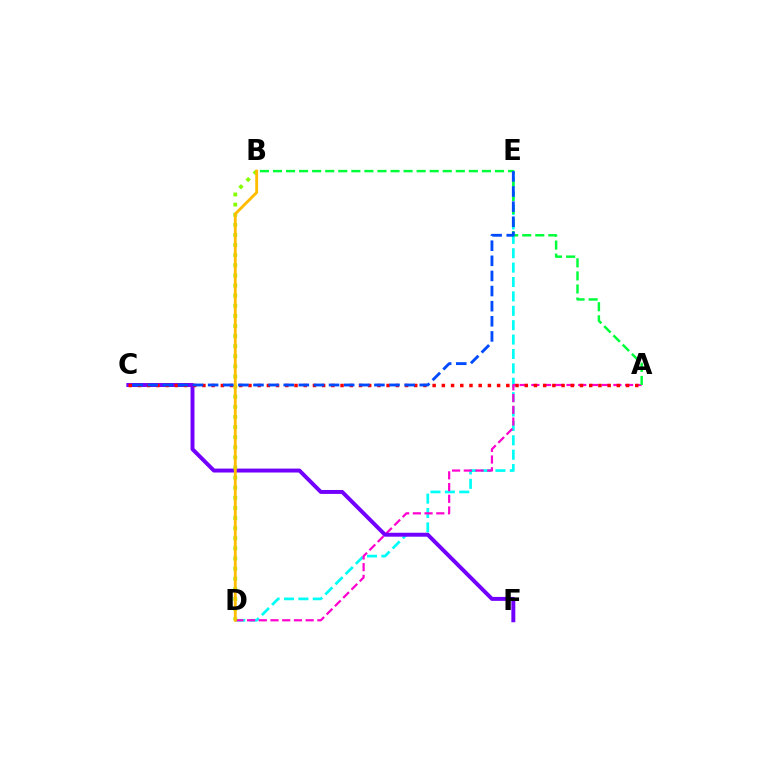{('D', 'E'): [{'color': '#00fff6', 'line_style': 'dashed', 'thickness': 1.95}], ('A', 'D'): [{'color': '#ff00cf', 'line_style': 'dashed', 'thickness': 1.59}], ('A', 'B'): [{'color': '#00ff39', 'line_style': 'dashed', 'thickness': 1.77}], ('C', 'F'): [{'color': '#7200ff', 'line_style': 'solid', 'thickness': 2.84}], ('A', 'C'): [{'color': '#ff0000', 'line_style': 'dotted', 'thickness': 2.5}], ('B', 'D'): [{'color': '#84ff00', 'line_style': 'dotted', 'thickness': 2.75}, {'color': '#ffbd00', 'line_style': 'solid', 'thickness': 2.06}], ('C', 'E'): [{'color': '#004bff', 'line_style': 'dashed', 'thickness': 2.05}]}